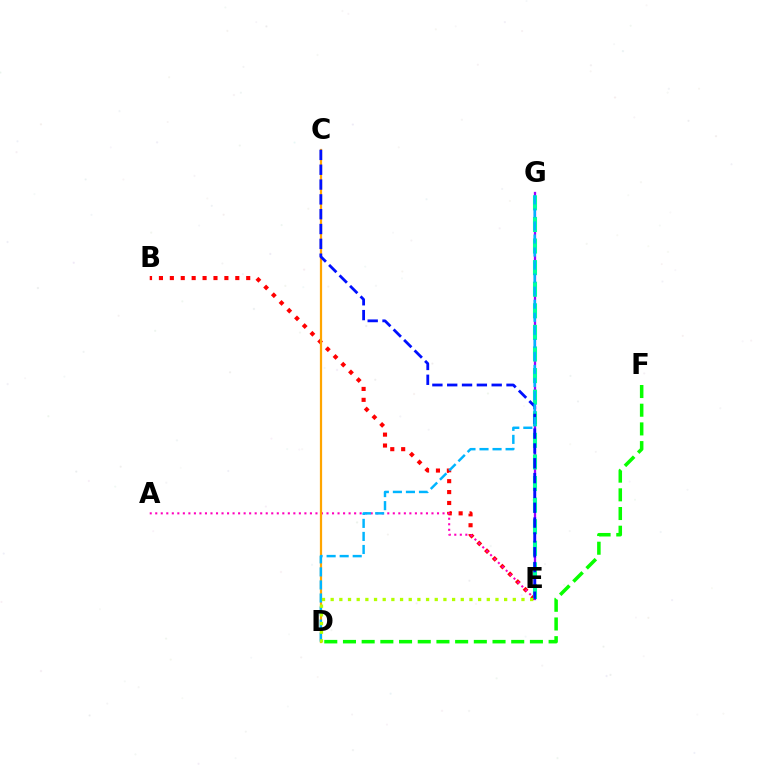{('B', 'E'): [{'color': '#ff0000', 'line_style': 'dotted', 'thickness': 2.96}], ('E', 'G'): [{'color': '#9b00ff', 'line_style': 'solid', 'thickness': 1.65}, {'color': '#00ff9d', 'line_style': 'dashed', 'thickness': 2.93}], ('A', 'E'): [{'color': '#ff00bd', 'line_style': 'dotted', 'thickness': 1.5}], ('C', 'D'): [{'color': '#ffa500', 'line_style': 'solid', 'thickness': 1.61}], ('C', 'E'): [{'color': '#0010ff', 'line_style': 'dashed', 'thickness': 2.01}], ('D', 'G'): [{'color': '#00b5ff', 'line_style': 'dashed', 'thickness': 1.77}], ('D', 'E'): [{'color': '#b3ff00', 'line_style': 'dotted', 'thickness': 2.36}], ('D', 'F'): [{'color': '#08ff00', 'line_style': 'dashed', 'thickness': 2.54}]}